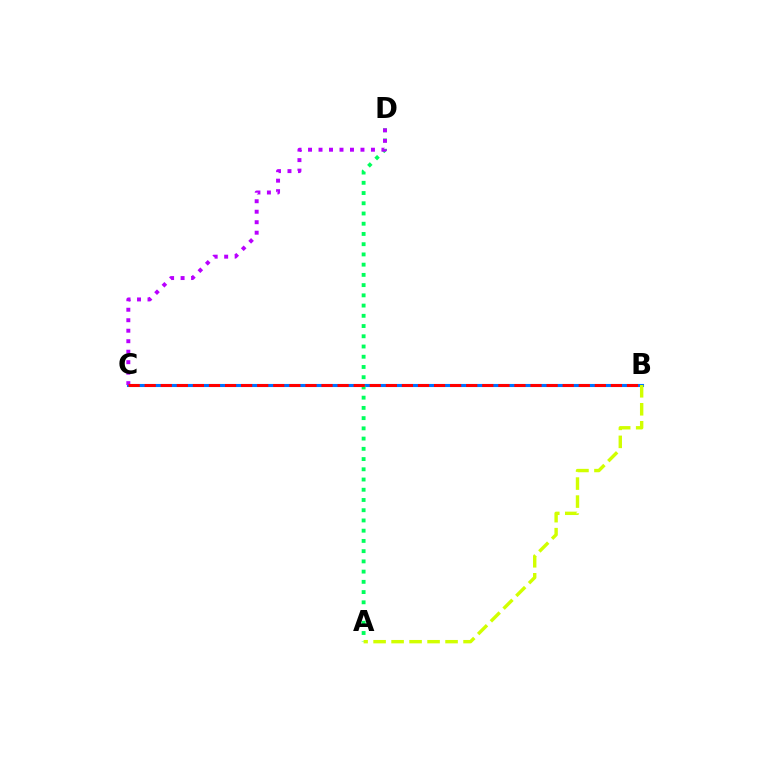{('B', 'C'): [{'color': '#0074ff', 'line_style': 'solid', 'thickness': 2.21}, {'color': '#ff0000', 'line_style': 'dashed', 'thickness': 2.18}], ('A', 'D'): [{'color': '#00ff5c', 'line_style': 'dotted', 'thickness': 2.78}], ('C', 'D'): [{'color': '#b900ff', 'line_style': 'dotted', 'thickness': 2.85}], ('A', 'B'): [{'color': '#d1ff00', 'line_style': 'dashed', 'thickness': 2.44}]}